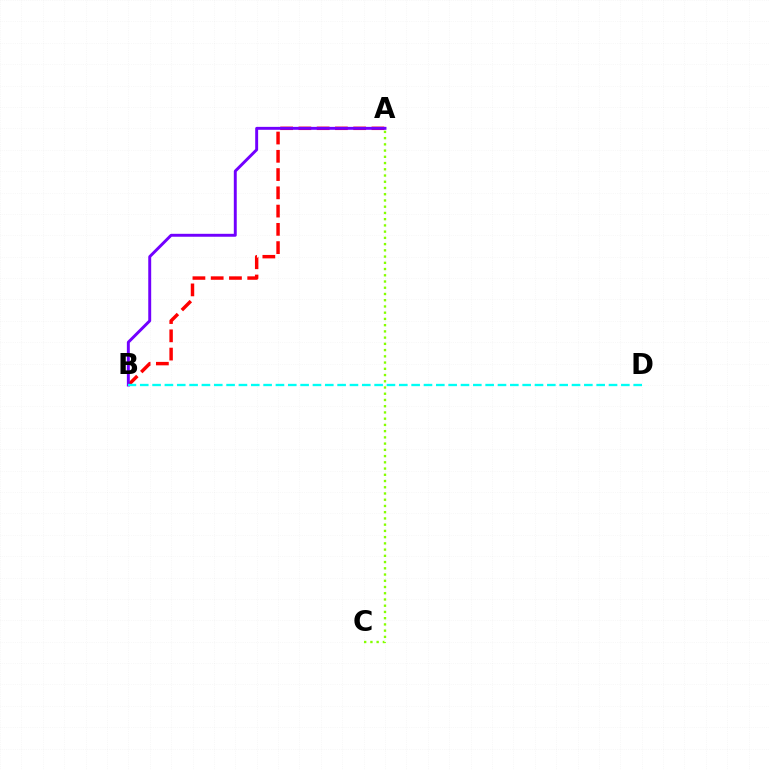{('A', 'B'): [{'color': '#ff0000', 'line_style': 'dashed', 'thickness': 2.48}, {'color': '#7200ff', 'line_style': 'solid', 'thickness': 2.11}], ('A', 'C'): [{'color': '#84ff00', 'line_style': 'dotted', 'thickness': 1.69}], ('B', 'D'): [{'color': '#00fff6', 'line_style': 'dashed', 'thickness': 1.68}]}